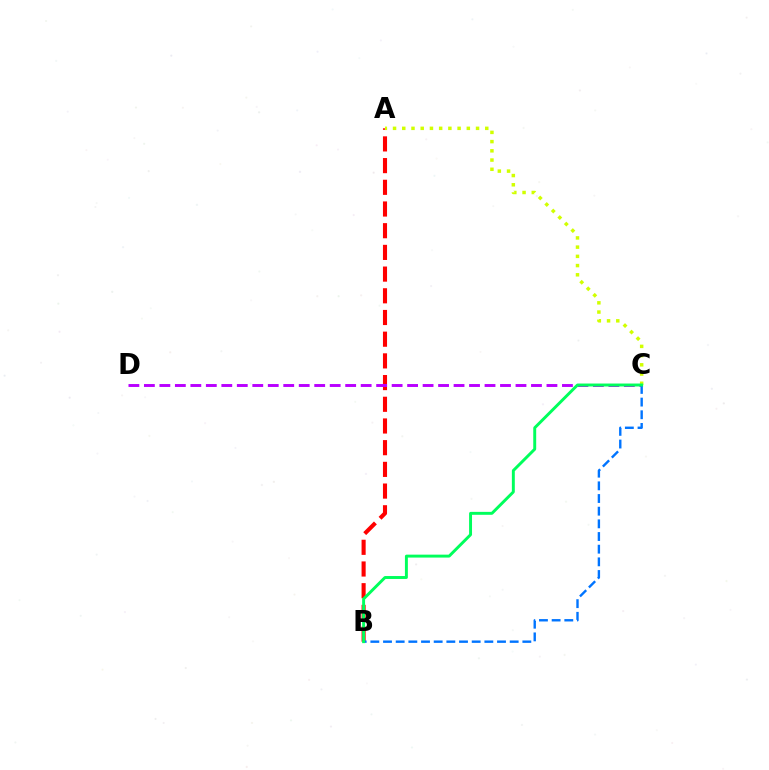{('A', 'B'): [{'color': '#ff0000', 'line_style': 'dashed', 'thickness': 2.95}], ('C', 'D'): [{'color': '#b900ff', 'line_style': 'dashed', 'thickness': 2.1}], ('A', 'C'): [{'color': '#d1ff00', 'line_style': 'dotted', 'thickness': 2.51}], ('B', 'C'): [{'color': '#0074ff', 'line_style': 'dashed', 'thickness': 1.72}, {'color': '#00ff5c', 'line_style': 'solid', 'thickness': 2.11}]}